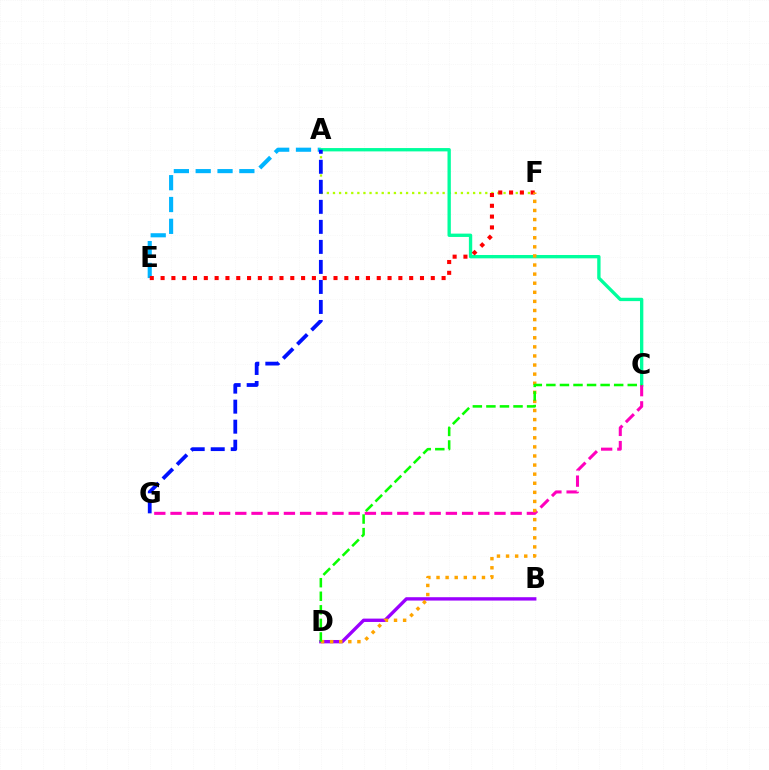{('A', 'E'): [{'color': '#00b5ff', 'line_style': 'dashed', 'thickness': 2.97}], ('B', 'D'): [{'color': '#9b00ff', 'line_style': 'solid', 'thickness': 2.42}], ('A', 'F'): [{'color': '#b3ff00', 'line_style': 'dotted', 'thickness': 1.66}], ('A', 'C'): [{'color': '#00ff9d', 'line_style': 'solid', 'thickness': 2.4}], ('E', 'F'): [{'color': '#ff0000', 'line_style': 'dotted', 'thickness': 2.94}], ('C', 'G'): [{'color': '#ff00bd', 'line_style': 'dashed', 'thickness': 2.2}], ('D', 'F'): [{'color': '#ffa500', 'line_style': 'dotted', 'thickness': 2.47}], ('A', 'G'): [{'color': '#0010ff', 'line_style': 'dashed', 'thickness': 2.72}], ('C', 'D'): [{'color': '#08ff00', 'line_style': 'dashed', 'thickness': 1.84}]}